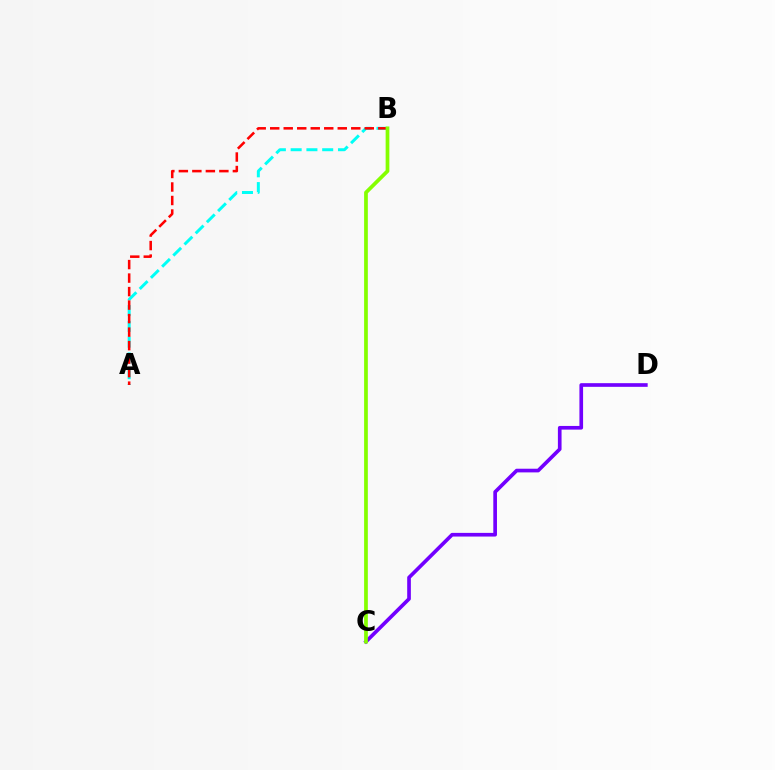{('A', 'B'): [{'color': '#00fff6', 'line_style': 'dashed', 'thickness': 2.14}, {'color': '#ff0000', 'line_style': 'dashed', 'thickness': 1.84}], ('C', 'D'): [{'color': '#7200ff', 'line_style': 'solid', 'thickness': 2.64}], ('B', 'C'): [{'color': '#84ff00', 'line_style': 'solid', 'thickness': 2.68}]}